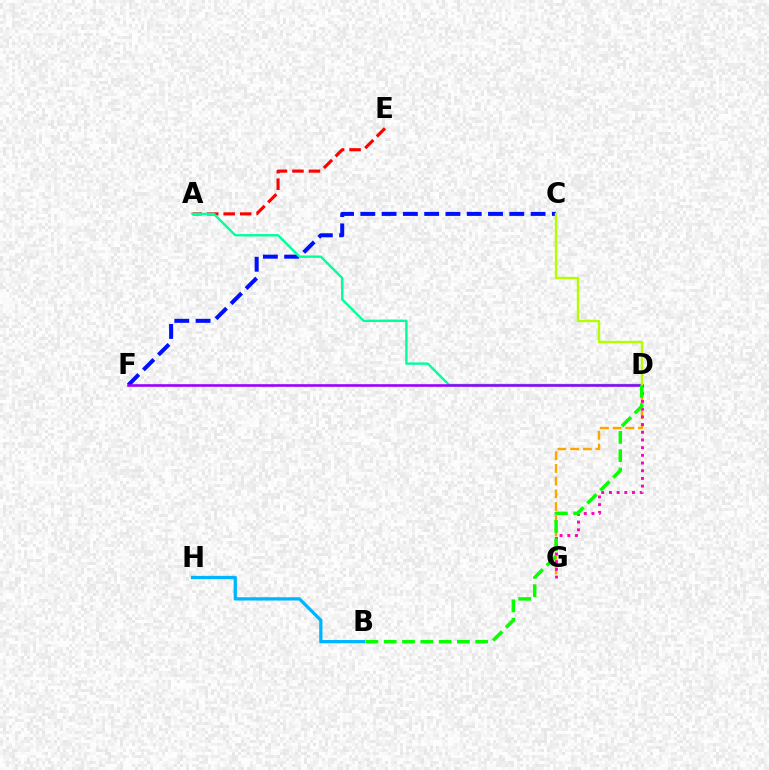{('C', 'F'): [{'color': '#0010ff', 'line_style': 'dashed', 'thickness': 2.89}], ('B', 'H'): [{'color': '#00b5ff', 'line_style': 'solid', 'thickness': 2.36}], ('D', 'G'): [{'color': '#ffa500', 'line_style': 'dashed', 'thickness': 1.72}, {'color': '#ff00bd', 'line_style': 'dotted', 'thickness': 2.09}], ('A', 'E'): [{'color': '#ff0000', 'line_style': 'dashed', 'thickness': 2.24}], ('A', 'D'): [{'color': '#00ff9d', 'line_style': 'solid', 'thickness': 1.72}], ('D', 'F'): [{'color': '#9b00ff', 'line_style': 'solid', 'thickness': 1.88}], ('C', 'D'): [{'color': '#b3ff00', 'line_style': 'solid', 'thickness': 1.73}], ('B', 'D'): [{'color': '#08ff00', 'line_style': 'dashed', 'thickness': 2.49}]}